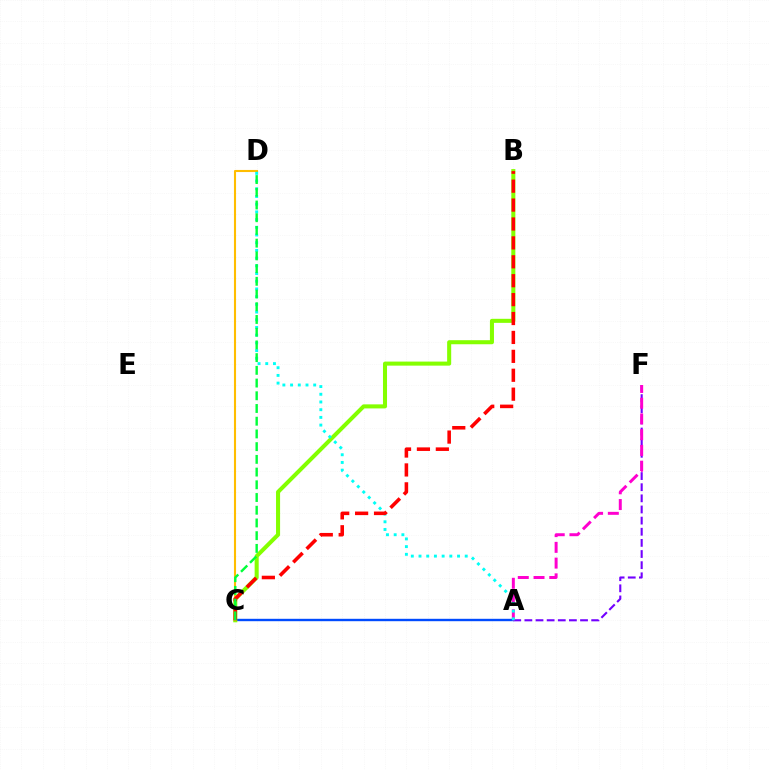{('A', 'C'): [{'color': '#004bff', 'line_style': 'solid', 'thickness': 1.72}], ('B', 'C'): [{'color': '#84ff00', 'line_style': 'solid', 'thickness': 2.92}, {'color': '#ff0000', 'line_style': 'dashed', 'thickness': 2.57}], ('A', 'F'): [{'color': '#7200ff', 'line_style': 'dashed', 'thickness': 1.51}, {'color': '#ff00cf', 'line_style': 'dashed', 'thickness': 2.14}], ('C', 'D'): [{'color': '#ffbd00', 'line_style': 'solid', 'thickness': 1.52}, {'color': '#00ff39', 'line_style': 'dashed', 'thickness': 1.73}], ('A', 'D'): [{'color': '#00fff6', 'line_style': 'dotted', 'thickness': 2.09}]}